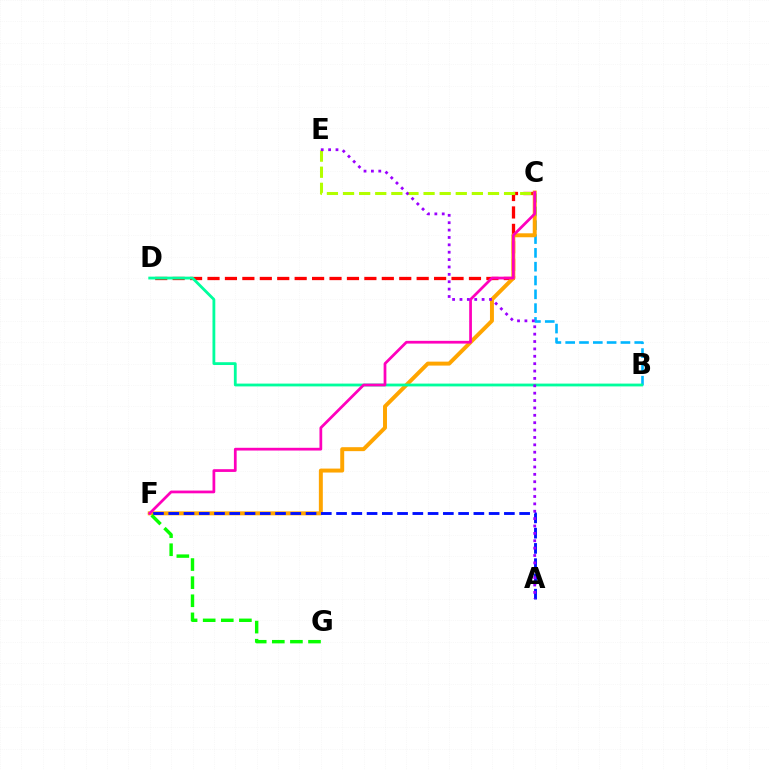{('C', 'D'): [{'color': '#ff0000', 'line_style': 'dashed', 'thickness': 2.37}], ('B', 'C'): [{'color': '#00b5ff', 'line_style': 'dashed', 'thickness': 1.88}], ('C', 'F'): [{'color': '#ffa500', 'line_style': 'solid', 'thickness': 2.85}, {'color': '#ff00bd', 'line_style': 'solid', 'thickness': 1.98}], ('B', 'D'): [{'color': '#00ff9d', 'line_style': 'solid', 'thickness': 2.02}], ('A', 'F'): [{'color': '#0010ff', 'line_style': 'dashed', 'thickness': 2.07}], ('F', 'G'): [{'color': '#08ff00', 'line_style': 'dashed', 'thickness': 2.46}], ('C', 'E'): [{'color': '#b3ff00', 'line_style': 'dashed', 'thickness': 2.19}], ('A', 'E'): [{'color': '#9b00ff', 'line_style': 'dotted', 'thickness': 2.0}]}